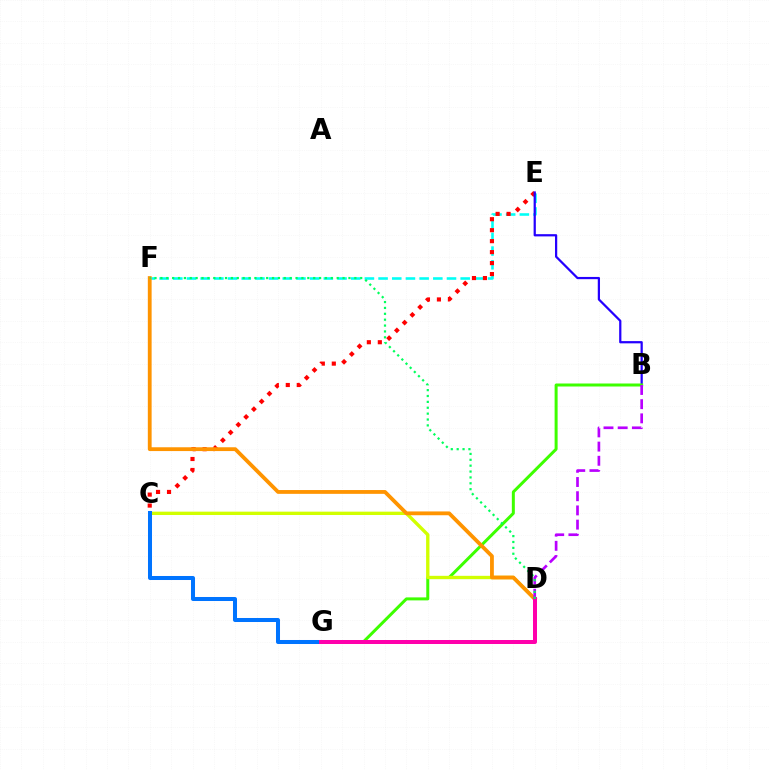{('E', 'F'): [{'color': '#00fff6', 'line_style': 'dashed', 'thickness': 1.86}], ('C', 'E'): [{'color': '#ff0000', 'line_style': 'dotted', 'thickness': 2.98}], ('B', 'E'): [{'color': '#2500ff', 'line_style': 'solid', 'thickness': 1.61}], ('B', 'G'): [{'color': '#3dff00', 'line_style': 'solid', 'thickness': 2.16}], ('C', 'D'): [{'color': '#d1ff00', 'line_style': 'solid', 'thickness': 2.41}], ('D', 'F'): [{'color': '#ff9400', 'line_style': 'solid', 'thickness': 2.74}, {'color': '#00ff5c', 'line_style': 'dotted', 'thickness': 1.6}], ('B', 'D'): [{'color': '#b900ff', 'line_style': 'dashed', 'thickness': 1.93}], ('C', 'G'): [{'color': '#0074ff', 'line_style': 'solid', 'thickness': 2.89}], ('D', 'G'): [{'color': '#ff00ac', 'line_style': 'solid', 'thickness': 2.88}]}